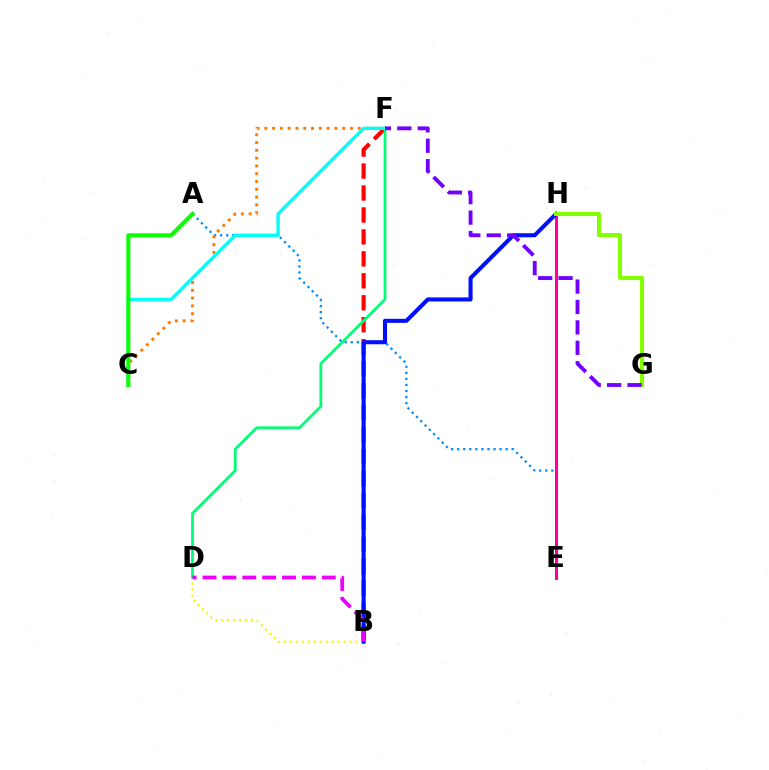{('A', 'E'): [{'color': '#008cff', 'line_style': 'dotted', 'thickness': 1.65}], ('C', 'F'): [{'color': '#ff7c00', 'line_style': 'dotted', 'thickness': 2.12}, {'color': '#00fff6', 'line_style': 'solid', 'thickness': 2.42}], ('B', 'D'): [{'color': '#fcf500', 'line_style': 'dotted', 'thickness': 1.62}, {'color': '#ee00ff', 'line_style': 'dashed', 'thickness': 2.7}], ('E', 'H'): [{'color': '#ff0094', 'line_style': 'solid', 'thickness': 2.21}], ('B', 'F'): [{'color': '#ff0000', 'line_style': 'dashed', 'thickness': 2.98}], ('D', 'F'): [{'color': '#00ff74', 'line_style': 'solid', 'thickness': 2.0}], ('B', 'H'): [{'color': '#0010ff', 'line_style': 'solid', 'thickness': 2.93}], ('A', 'C'): [{'color': '#08ff00', 'line_style': 'solid', 'thickness': 2.89}], ('G', 'H'): [{'color': '#84ff00', 'line_style': 'solid', 'thickness': 2.92}], ('F', 'G'): [{'color': '#7200ff', 'line_style': 'dashed', 'thickness': 2.77}]}